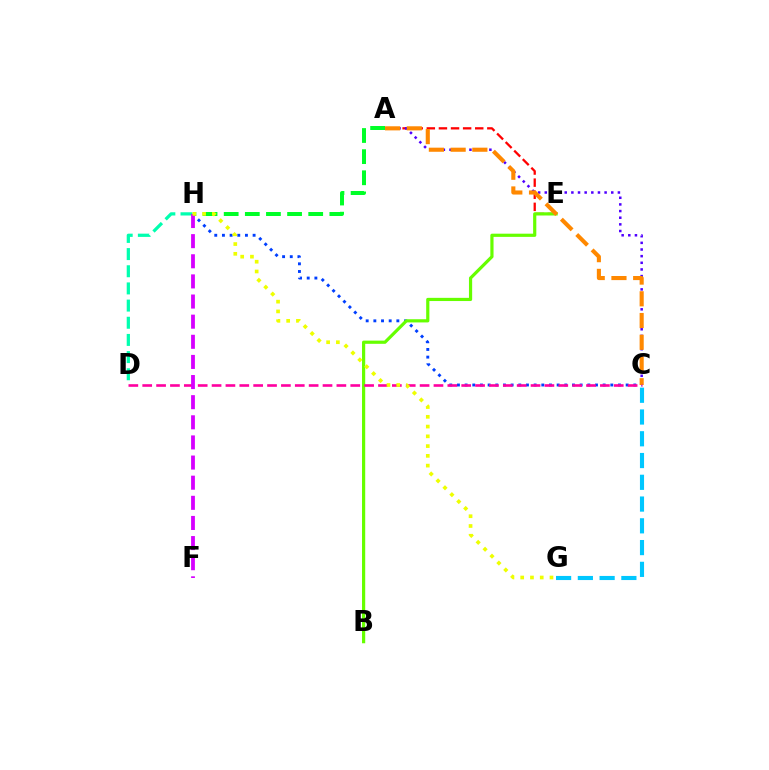{('A', 'E'): [{'color': '#ff0000', 'line_style': 'dashed', 'thickness': 1.64}], ('A', 'C'): [{'color': '#4f00ff', 'line_style': 'dotted', 'thickness': 1.81}, {'color': '#ff8800', 'line_style': 'dashed', 'thickness': 2.95}], ('C', 'H'): [{'color': '#003fff', 'line_style': 'dotted', 'thickness': 2.08}], ('D', 'H'): [{'color': '#00ffaf', 'line_style': 'dashed', 'thickness': 2.33}], ('B', 'E'): [{'color': '#66ff00', 'line_style': 'solid', 'thickness': 2.3}], ('A', 'H'): [{'color': '#00ff27', 'line_style': 'dashed', 'thickness': 2.87}], ('C', 'D'): [{'color': '#ff00a0', 'line_style': 'dashed', 'thickness': 1.88}], ('F', 'H'): [{'color': '#d600ff', 'line_style': 'dashed', 'thickness': 2.73}], ('C', 'G'): [{'color': '#00c7ff', 'line_style': 'dashed', 'thickness': 2.96}], ('G', 'H'): [{'color': '#eeff00', 'line_style': 'dotted', 'thickness': 2.65}]}